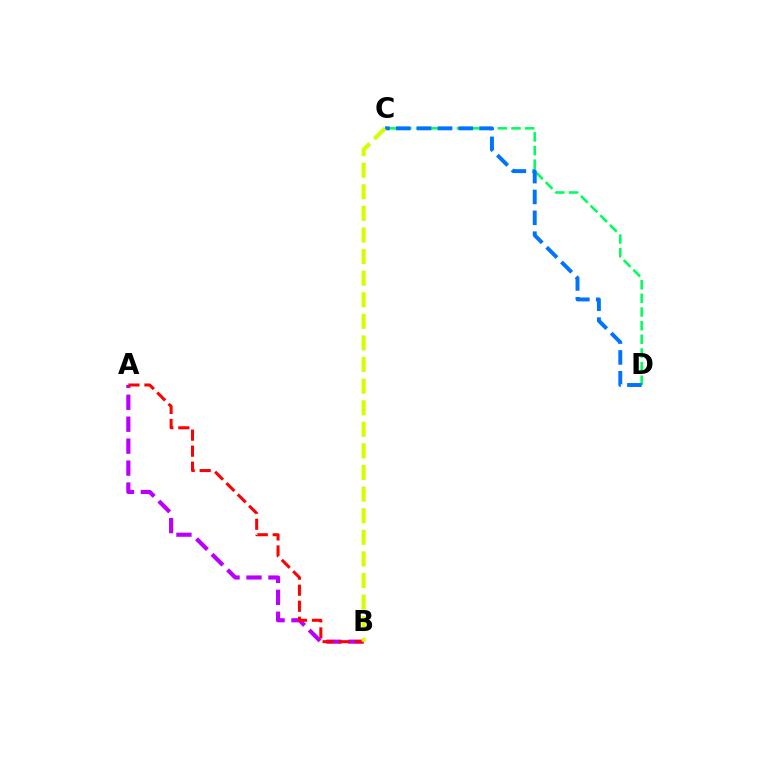{('A', 'B'): [{'color': '#b900ff', 'line_style': 'dashed', 'thickness': 2.98}, {'color': '#ff0000', 'line_style': 'dashed', 'thickness': 2.18}], ('C', 'D'): [{'color': '#00ff5c', 'line_style': 'dashed', 'thickness': 1.85}, {'color': '#0074ff', 'line_style': 'dashed', 'thickness': 2.83}], ('B', 'C'): [{'color': '#d1ff00', 'line_style': 'dashed', 'thickness': 2.93}]}